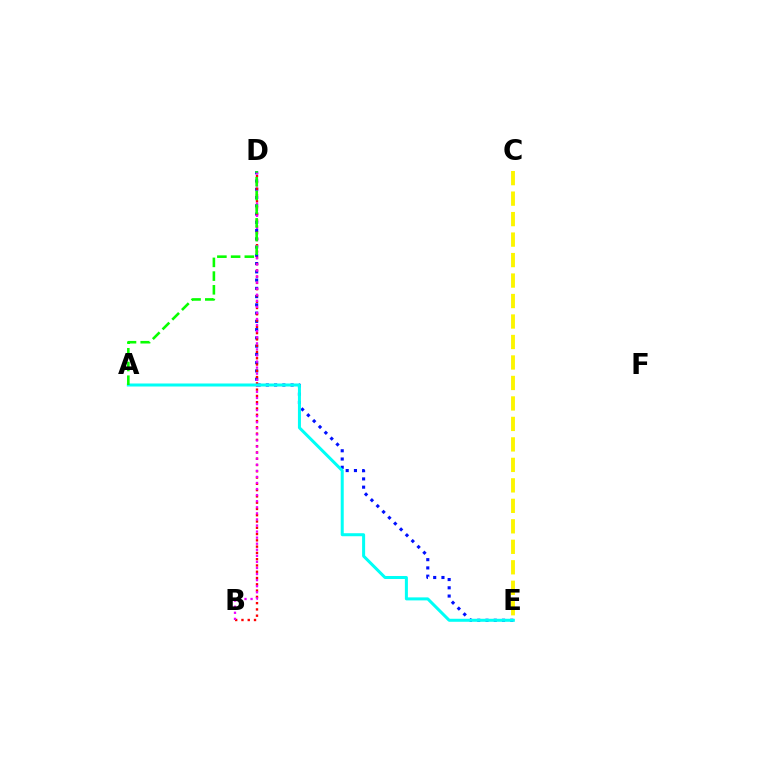{('D', 'E'): [{'color': '#0010ff', 'line_style': 'dotted', 'thickness': 2.24}], ('B', 'D'): [{'color': '#ff0000', 'line_style': 'dotted', 'thickness': 1.71}, {'color': '#ee00ff', 'line_style': 'dotted', 'thickness': 1.65}], ('A', 'E'): [{'color': '#00fff6', 'line_style': 'solid', 'thickness': 2.17}], ('C', 'E'): [{'color': '#fcf500', 'line_style': 'dashed', 'thickness': 2.78}], ('A', 'D'): [{'color': '#08ff00', 'line_style': 'dashed', 'thickness': 1.86}]}